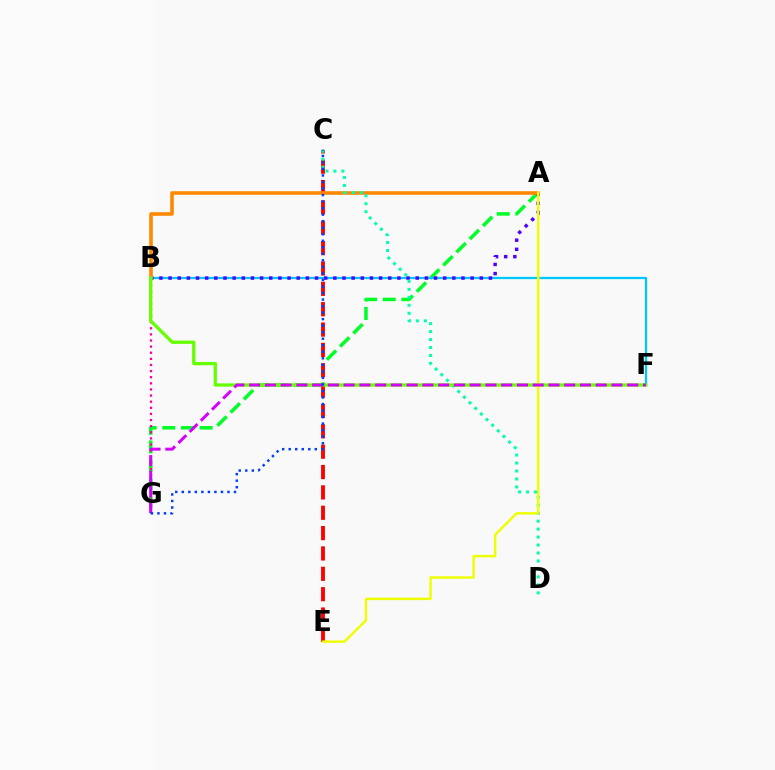{('A', 'G'): [{'color': '#00ff27', 'line_style': 'dashed', 'thickness': 2.53}], ('C', 'E'): [{'color': '#ff0000', 'line_style': 'dashed', 'thickness': 2.77}], ('B', 'F'): [{'color': '#00c7ff', 'line_style': 'solid', 'thickness': 1.62}, {'color': '#66ff00', 'line_style': 'solid', 'thickness': 2.36}], ('A', 'B'): [{'color': '#4f00ff', 'line_style': 'dotted', 'thickness': 2.49}, {'color': '#ff8800', 'line_style': 'solid', 'thickness': 2.58}], ('B', 'G'): [{'color': '#ff00a0', 'line_style': 'dotted', 'thickness': 1.66}], ('C', 'D'): [{'color': '#00ffaf', 'line_style': 'dotted', 'thickness': 2.16}], ('A', 'E'): [{'color': '#eeff00', 'line_style': 'solid', 'thickness': 1.76}], ('F', 'G'): [{'color': '#d600ff', 'line_style': 'dashed', 'thickness': 2.14}], ('C', 'G'): [{'color': '#003fff', 'line_style': 'dotted', 'thickness': 1.77}]}